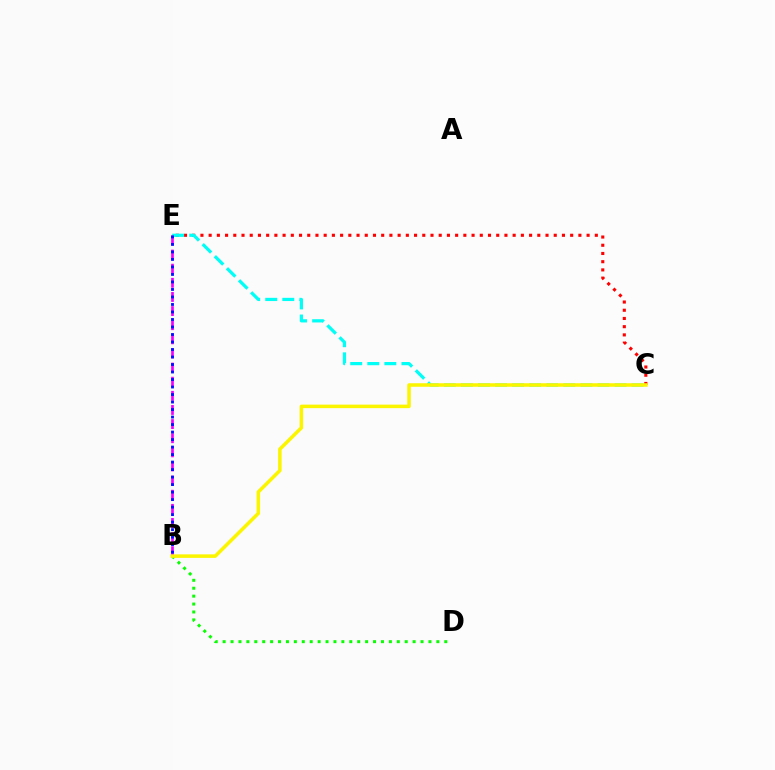{('B', 'D'): [{'color': '#08ff00', 'line_style': 'dotted', 'thickness': 2.15}], ('C', 'E'): [{'color': '#ff0000', 'line_style': 'dotted', 'thickness': 2.23}, {'color': '#00fff6', 'line_style': 'dashed', 'thickness': 2.32}], ('B', 'E'): [{'color': '#ee00ff', 'line_style': 'dashed', 'thickness': 1.92}, {'color': '#0010ff', 'line_style': 'dotted', 'thickness': 2.04}], ('B', 'C'): [{'color': '#fcf500', 'line_style': 'solid', 'thickness': 2.54}]}